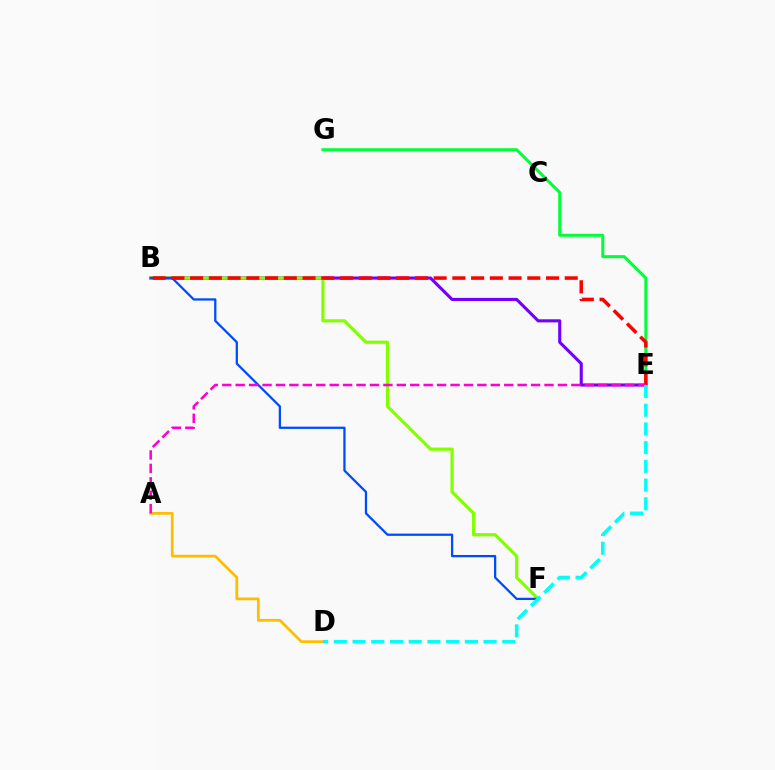{('B', 'E'): [{'color': '#7200ff', 'line_style': 'solid', 'thickness': 2.23}, {'color': '#ff0000', 'line_style': 'dashed', 'thickness': 2.54}], ('B', 'F'): [{'color': '#84ff00', 'line_style': 'solid', 'thickness': 2.31}, {'color': '#004bff', 'line_style': 'solid', 'thickness': 1.63}], ('E', 'G'): [{'color': '#00ff39', 'line_style': 'solid', 'thickness': 2.18}], ('A', 'D'): [{'color': '#ffbd00', 'line_style': 'solid', 'thickness': 1.97}], ('A', 'E'): [{'color': '#ff00cf', 'line_style': 'dashed', 'thickness': 1.82}], ('D', 'E'): [{'color': '#00fff6', 'line_style': 'dashed', 'thickness': 2.54}]}